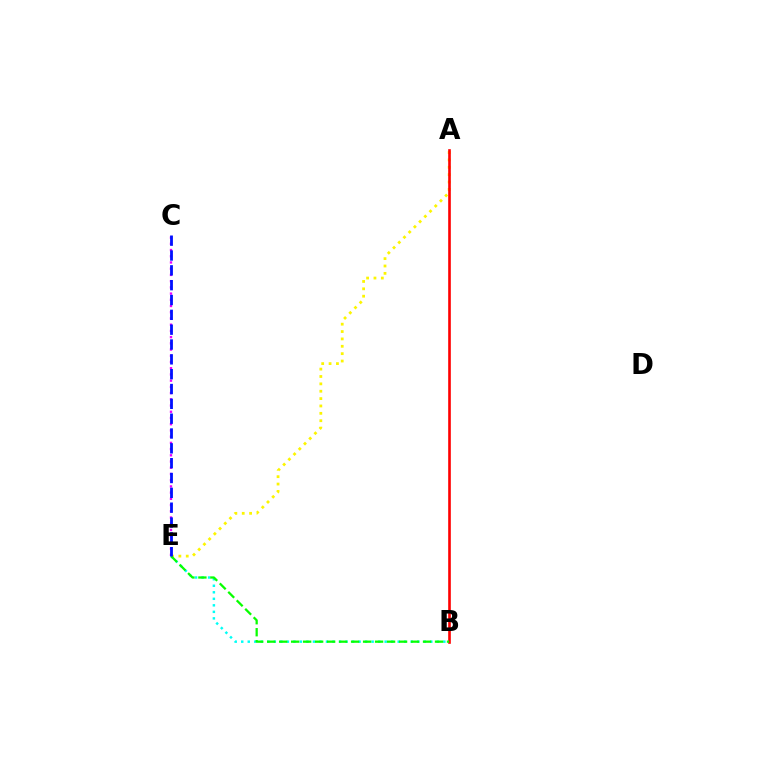{('B', 'E'): [{'color': '#00fff6', 'line_style': 'dotted', 'thickness': 1.77}, {'color': '#08ff00', 'line_style': 'dashed', 'thickness': 1.63}], ('A', 'E'): [{'color': '#fcf500', 'line_style': 'dotted', 'thickness': 2.0}], ('A', 'B'): [{'color': '#ff0000', 'line_style': 'solid', 'thickness': 1.89}], ('C', 'E'): [{'color': '#ee00ff', 'line_style': 'dotted', 'thickness': 1.69}, {'color': '#0010ff', 'line_style': 'dashed', 'thickness': 2.02}]}